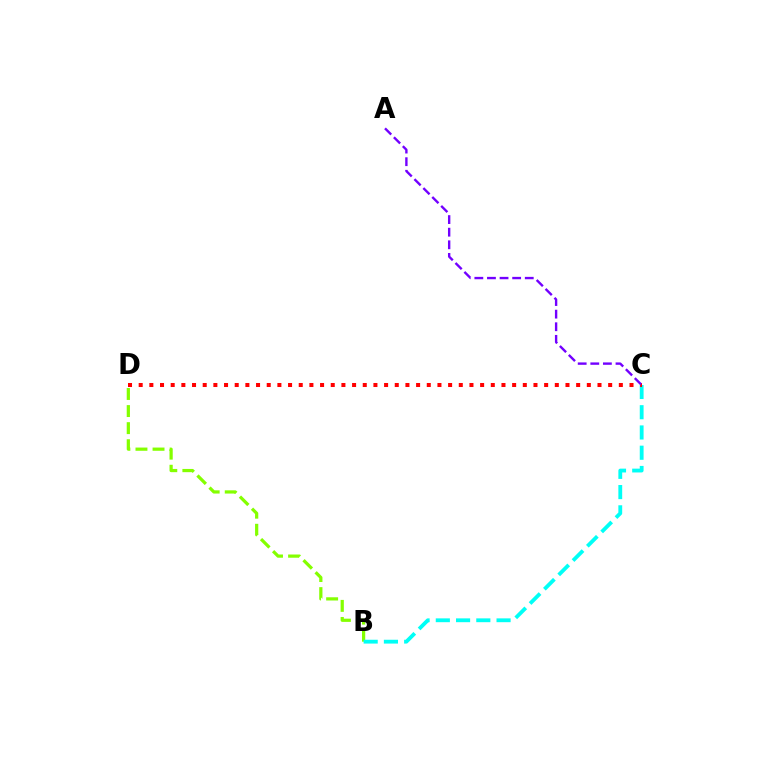{('B', 'D'): [{'color': '#84ff00', 'line_style': 'dashed', 'thickness': 2.32}], ('B', 'C'): [{'color': '#00fff6', 'line_style': 'dashed', 'thickness': 2.75}], ('C', 'D'): [{'color': '#ff0000', 'line_style': 'dotted', 'thickness': 2.9}], ('A', 'C'): [{'color': '#7200ff', 'line_style': 'dashed', 'thickness': 1.71}]}